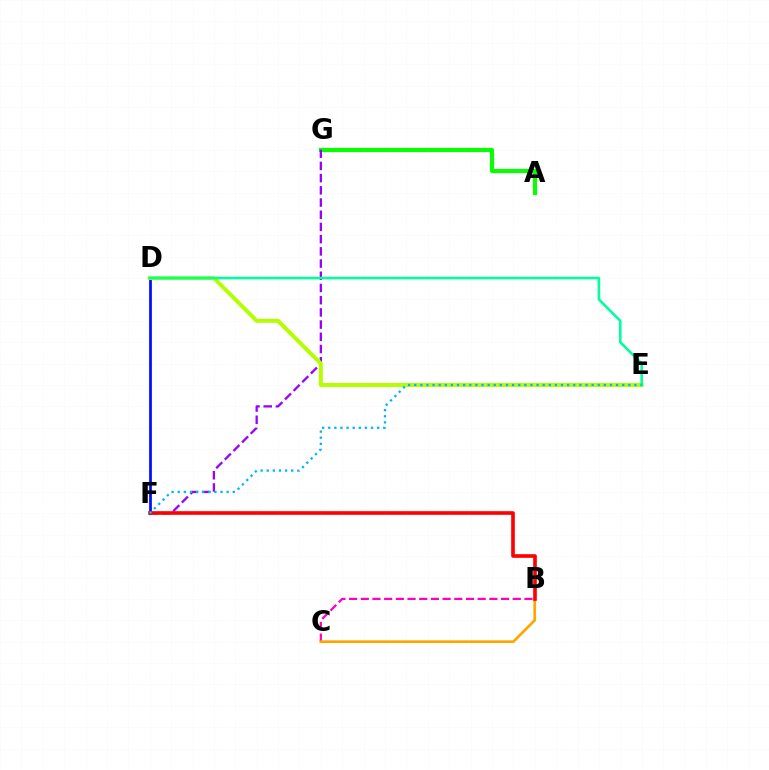{('D', 'F'): [{'color': '#0010ff', 'line_style': 'solid', 'thickness': 1.98}], ('A', 'G'): [{'color': '#08ff00', 'line_style': 'solid', 'thickness': 2.98}], ('B', 'C'): [{'color': '#ff00bd', 'line_style': 'dashed', 'thickness': 1.59}, {'color': '#ffa500', 'line_style': 'solid', 'thickness': 1.94}], ('F', 'G'): [{'color': '#9b00ff', 'line_style': 'dashed', 'thickness': 1.66}], ('D', 'E'): [{'color': '#b3ff00', 'line_style': 'solid', 'thickness': 2.87}, {'color': '#00ff9d', 'line_style': 'solid', 'thickness': 1.87}], ('B', 'F'): [{'color': '#ff0000', 'line_style': 'solid', 'thickness': 2.62}], ('E', 'F'): [{'color': '#00b5ff', 'line_style': 'dotted', 'thickness': 1.66}]}